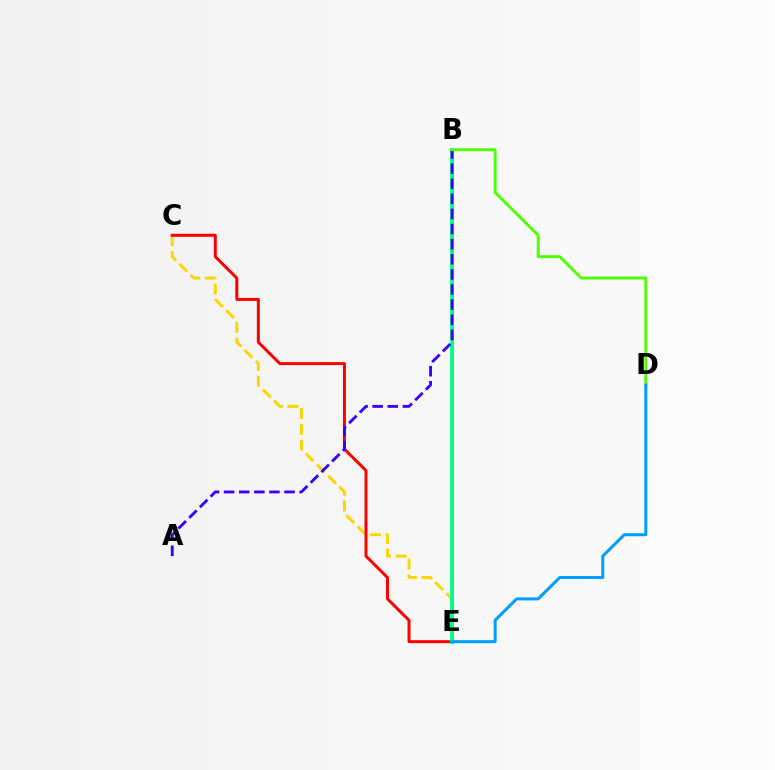{('C', 'E'): [{'color': '#ffd500', 'line_style': 'dashed', 'thickness': 2.14}, {'color': '#ff0000', 'line_style': 'solid', 'thickness': 2.15}], ('B', 'E'): [{'color': '#ff00ed', 'line_style': 'solid', 'thickness': 1.81}, {'color': '#00ff86', 'line_style': 'solid', 'thickness': 2.74}], ('A', 'B'): [{'color': '#3700ff', 'line_style': 'dashed', 'thickness': 2.05}], ('B', 'D'): [{'color': '#4fff00', 'line_style': 'solid', 'thickness': 2.1}], ('D', 'E'): [{'color': '#009eff', 'line_style': 'solid', 'thickness': 2.18}]}